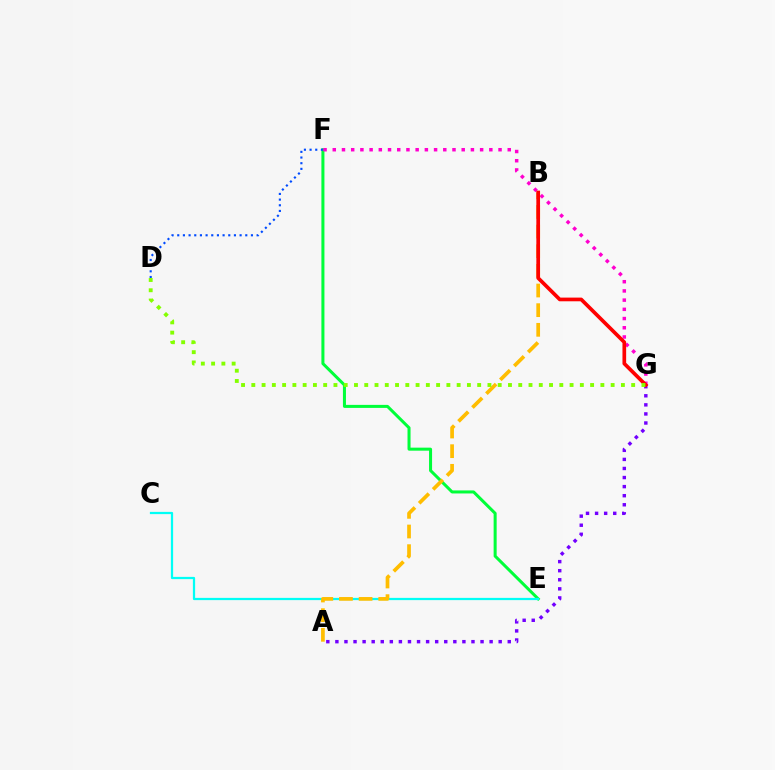{('E', 'F'): [{'color': '#00ff39', 'line_style': 'solid', 'thickness': 2.18}], ('F', 'G'): [{'color': '#ff00cf', 'line_style': 'dotted', 'thickness': 2.5}], ('C', 'E'): [{'color': '#00fff6', 'line_style': 'solid', 'thickness': 1.62}], ('A', 'B'): [{'color': '#ffbd00', 'line_style': 'dashed', 'thickness': 2.67}], ('D', 'F'): [{'color': '#004bff', 'line_style': 'dotted', 'thickness': 1.54}], ('A', 'G'): [{'color': '#7200ff', 'line_style': 'dotted', 'thickness': 2.46}], ('B', 'G'): [{'color': '#ff0000', 'line_style': 'solid', 'thickness': 2.65}], ('D', 'G'): [{'color': '#84ff00', 'line_style': 'dotted', 'thickness': 2.79}]}